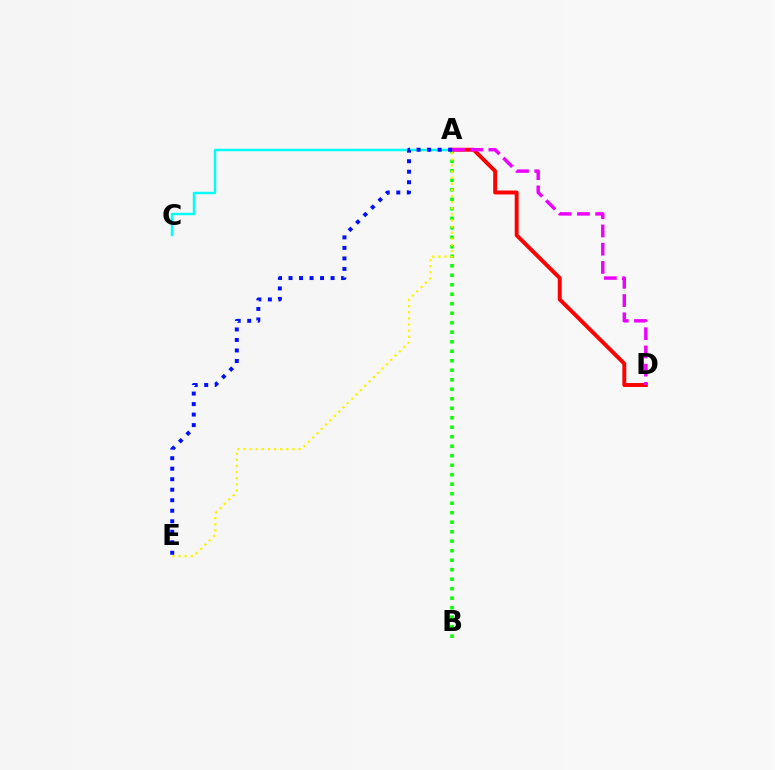{('A', 'D'): [{'color': '#ff0000', 'line_style': 'solid', 'thickness': 2.83}, {'color': '#ee00ff', 'line_style': 'dashed', 'thickness': 2.48}], ('A', 'B'): [{'color': '#08ff00', 'line_style': 'dotted', 'thickness': 2.58}], ('A', 'C'): [{'color': '#00fff6', 'line_style': 'solid', 'thickness': 1.78}], ('A', 'E'): [{'color': '#fcf500', 'line_style': 'dotted', 'thickness': 1.66}, {'color': '#0010ff', 'line_style': 'dotted', 'thickness': 2.86}]}